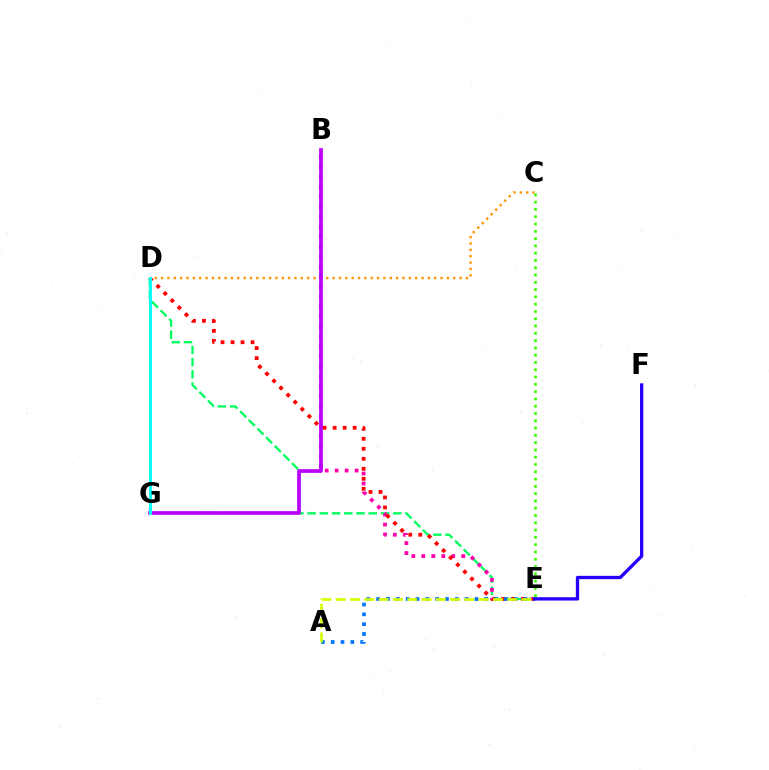{('D', 'E'): [{'color': '#00ff5c', 'line_style': 'dashed', 'thickness': 1.66}, {'color': '#ff0000', 'line_style': 'dotted', 'thickness': 2.72}], ('B', 'E'): [{'color': '#ff00ac', 'line_style': 'dotted', 'thickness': 2.71}], ('A', 'E'): [{'color': '#0074ff', 'line_style': 'dotted', 'thickness': 2.67}, {'color': '#d1ff00', 'line_style': 'dashed', 'thickness': 1.94}], ('C', 'D'): [{'color': '#ff9400', 'line_style': 'dotted', 'thickness': 1.73}], ('B', 'G'): [{'color': '#b900ff', 'line_style': 'solid', 'thickness': 2.68}], ('C', 'E'): [{'color': '#3dff00', 'line_style': 'dotted', 'thickness': 1.98}], ('D', 'G'): [{'color': '#00fff6', 'line_style': 'solid', 'thickness': 2.13}], ('E', 'F'): [{'color': '#2500ff', 'line_style': 'solid', 'thickness': 2.39}]}